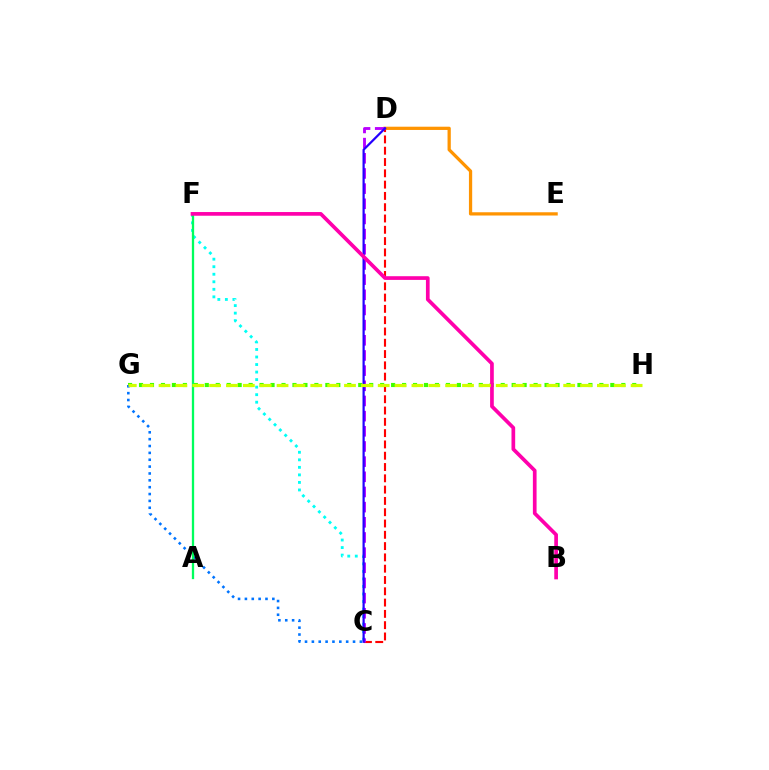{('C', 'F'): [{'color': '#00fff6', 'line_style': 'dotted', 'thickness': 2.05}], ('G', 'H'): [{'color': '#3dff00', 'line_style': 'dotted', 'thickness': 2.98}, {'color': '#d1ff00', 'line_style': 'dashed', 'thickness': 2.29}], ('D', 'E'): [{'color': '#ff9400', 'line_style': 'solid', 'thickness': 2.34}], ('C', 'D'): [{'color': '#ff0000', 'line_style': 'dashed', 'thickness': 1.53}, {'color': '#b900ff', 'line_style': 'dashed', 'thickness': 2.06}, {'color': '#2500ff', 'line_style': 'solid', 'thickness': 1.6}], ('C', 'G'): [{'color': '#0074ff', 'line_style': 'dotted', 'thickness': 1.86}], ('A', 'F'): [{'color': '#00ff5c', 'line_style': 'solid', 'thickness': 1.65}], ('B', 'F'): [{'color': '#ff00ac', 'line_style': 'solid', 'thickness': 2.66}]}